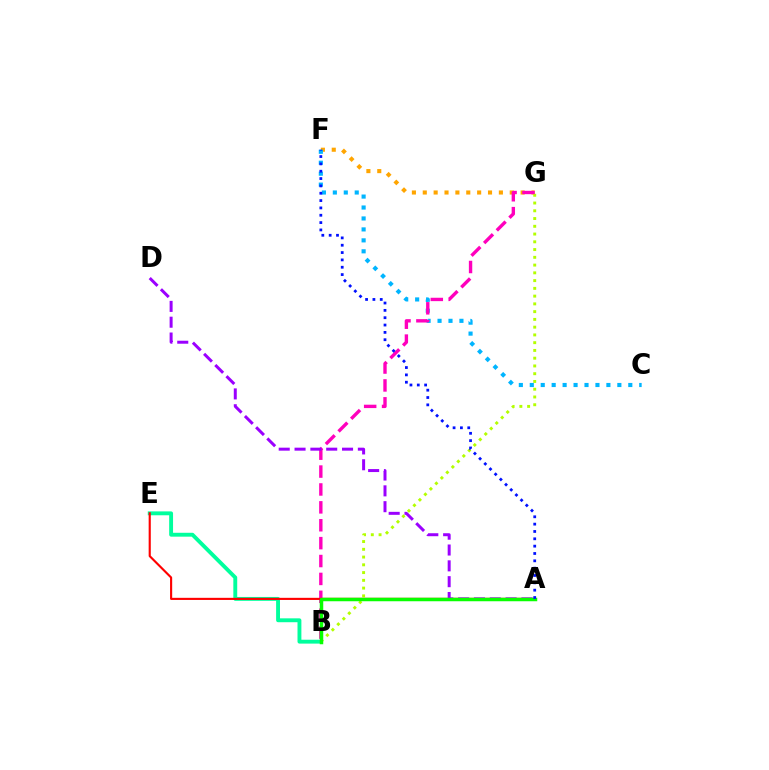{('F', 'G'): [{'color': '#ffa500', 'line_style': 'dotted', 'thickness': 2.95}], ('C', 'F'): [{'color': '#00b5ff', 'line_style': 'dotted', 'thickness': 2.97}], ('B', 'G'): [{'color': '#b3ff00', 'line_style': 'dotted', 'thickness': 2.11}, {'color': '#ff00bd', 'line_style': 'dashed', 'thickness': 2.43}], ('B', 'E'): [{'color': '#00ff9d', 'line_style': 'solid', 'thickness': 2.8}], ('A', 'E'): [{'color': '#ff0000', 'line_style': 'solid', 'thickness': 1.53}], ('A', 'D'): [{'color': '#9b00ff', 'line_style': 'dashed', 'thickness': 2.15}], ('A', 'B'): [{'color': '#08ff00', 'line_style': 'solid', 'thickness': 2.52}], ('A', 'F'): [{'color': '#0010ff', 'line_style': 'dotted', 'thickness': 1.99}]}